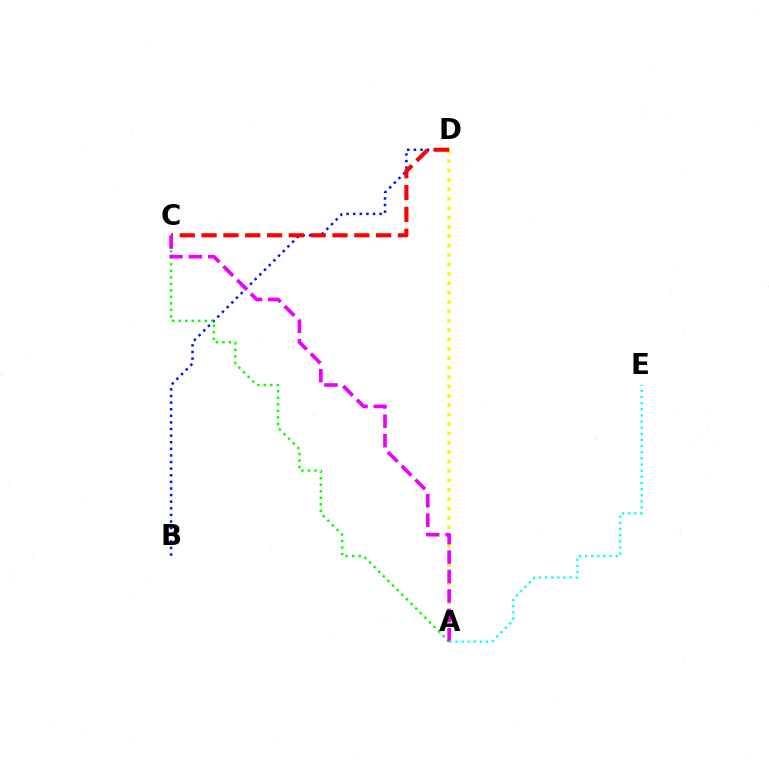{('B', 'D'): [{'color': '#0010ff', 'line_style': 'dotted', 'thickness': 1.8}], ('A', 'D'): [{'color': '#fcf500', 'line_style': 'dotted', 'thickness': 2.55}], ('C', 'D'): [{'color': '#ff0000', 'line_style': 'dashed', 'thickness': 2.96}], ('A', 'C'): [{'color': '#08ff00', 'line_style': 'dotted', 'thickness': 1.77}, {'color': '#ee00ff', 'line_style': 'dashed', 'thickness': 2.64}], ('A', 'E'): [{'color': '#00fff6', 'line_style': 'dotted', 'thickness': 1.67}]}